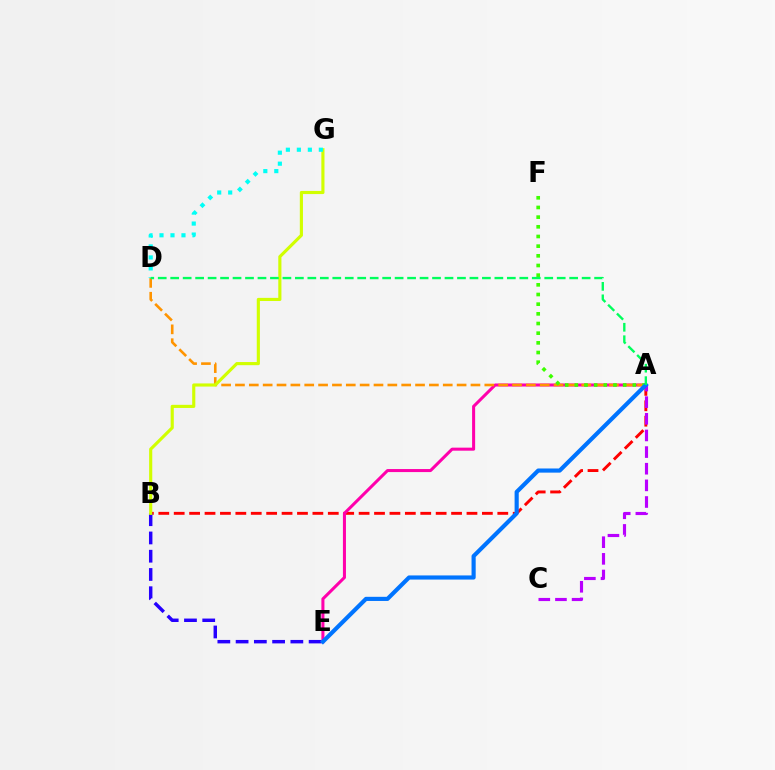{('A', 'B'): [{'color': '#ff0000', 'line_style': 'dashed', 'thickness': 2.09}], ('A', 'E'): [{'color': '#ff00ac', 'line_style': 'solid', 'thickness': 2.19}, {'color': '#0074ff', 'line_style': 'solid', 'thickness': 2.98}], ('A', 'D'): [{'color': '#ff9400', 'line_style': 'dashed', 'thickness': 1.88}, {'color': '#00ff5c', 'line_style': 'dashed', 'thickness': 1.69}], ('B', 'E'): [{'color': '#2500ff', 'line_style': 'dashed', 'thickness': 2.48}], ('A', 'C'): [{'color': '#b900ff', 'line_style': 'dashed', 'thickness': 2.26}], ('A', 'F'): [{'color': '#3dff00', 'line_style': 'dotted', 'thickness': 2.63}], ('B', 'G'): [{'color': '#d1ff00', 'line_style': 'solid', 'thickness': 2.26}], ('D', 'G'): [{'color': '#00fff6', 'line_style': 'dotted', 'thickness': 2.99}]}